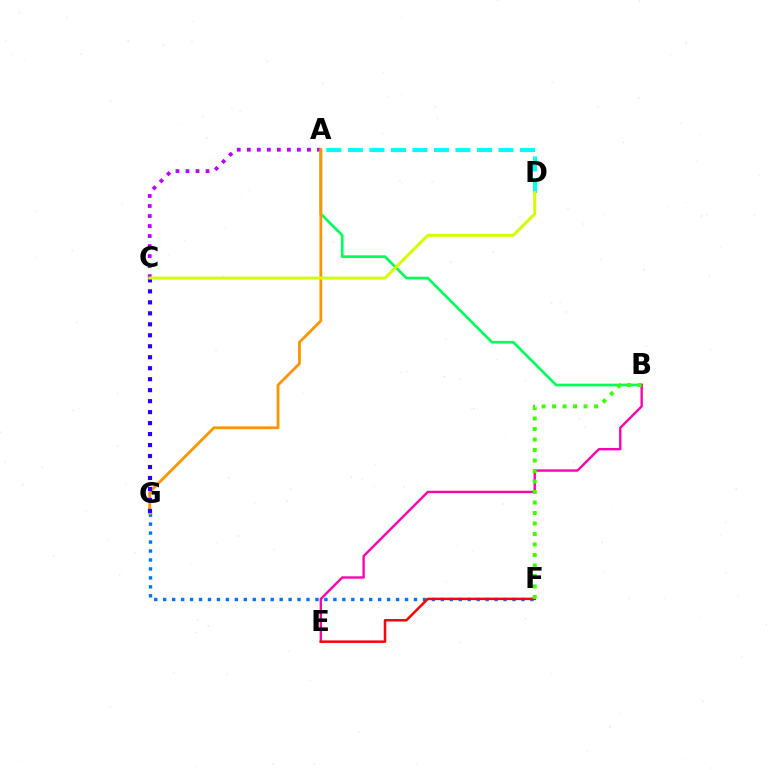{('A', 'C'): [{'color': '#b900ff', 'line_style': 'dotted', 'thickness': 2.72}], ('A', 'B'): [{'color': '#00ff5c', 'line_style': 'solid', 'thickness': 1.95}], ('F', 'G'): [{'color': '#0074ff', 'line_style': 'dotted', 'thickness': 2.43}], ('A', 'G'): [{'color': '#ff9400', 'line_style': 'solid', 'thickness': 2.0}], ('C', 'G'): [{'color': '#2500ff', 'line_style': 'dotted', 'thickness': 2.98}], ('B', 'E'): [{'color': '#ff00ac', 'line_style': 'solid', 'thickness': 1.71}], ('E', 'F'): [{'color': '#ff0000', 'line_style': 'solid', 'thickness': 1.79}], ('B', 'F'): [{'color': '#3dff00', 'line_style': 'dotted', 'thickness': 2.85}], ('A', 'D'): [{'color': '#00fff6', 'line_style': 'dashed', 'thickness': 2.92}], ('C', 'D'): [{'color': '#d1ff00', 'line_style': 'solid', 'thickness': 2.12}]}